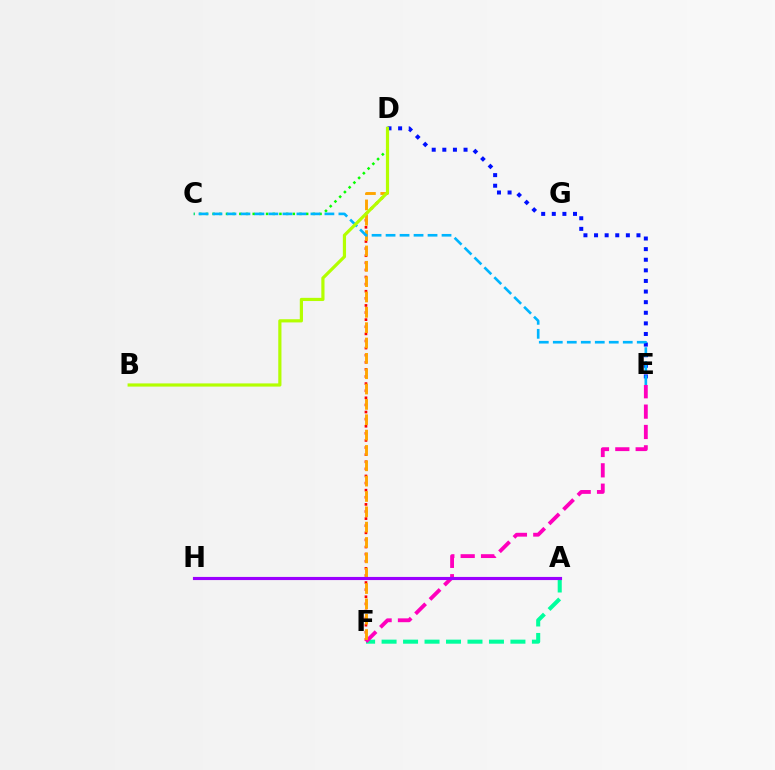{('D', 'E'): [{'color': '#0010ff', 'line_style': 'dotted', 'thickness': 2.88}], ('D', 'F'): [{'color': '#ff0000', 'line_style': 'dotted', 'thickness': 1.93}, {'color': '#ffa500', 'line_style': 'dashed', 'thickness': 2.08}], ('C', 'D'): [{'color': '#08ff00', 'line_style': 'dotted', 'thickness': 1.81}], ('A', 'F'): [{'color': '#00ff9d', 'line_style': 'dashed', 'thickness': 2.92}], ('E', 'F'): [{'color': '#ff00bd', 'line_style': 'dashed', 'thickness': 2.76}], ('A', 'H'): [{'color': '#9b00ff', 'line_style': 'solid', 'thickness': 2.25}], ('C', 'E'): [{'color': '#00b5ff', 'line_style': 'dashed', 'thickness': 1.9}], ('B', 'D'): [{'color': '#b3ff00', 'line_style': 'solid', 'thickness': 2.29}]}